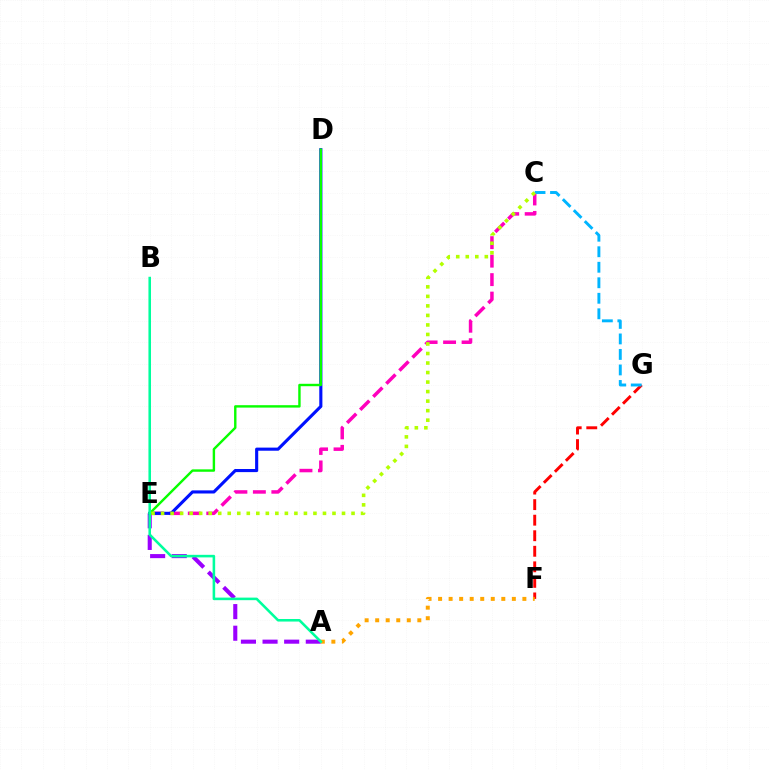{('A', 'E'): [{'color': '#9b00ff', 'line_style': 'dashed', 'thickness': 2.94}], ('C', 'E'): [{'color': '#ff00bd', 'line_style': 'dashed', 'thickness': 2.51}, {'color': '#b3ff00', 'line_style': 'dotted', 'thickness': 2.59}], ('F', 'G'): [{'color': '#ff0000', 'line_style': 'dashed', 'thickness': 2.11}], ('A', 'F'): [{'color': '#ffa500', 'line_style': 'dotted', 'thickness': 2.86}], ('D', 'E'): [{'color': '#0010ff', 'line_style': 'solid', 'thickness': 2.24}, {'color': '#08ff00', 'line_style': 'solid', 'thickness': 1.73}], ('C', 'G'): [{'color': '#00b5ff', 'line_style': 'dashed', 'thickness': 2.11}], ('A', 'B'): [{'color': '#00ff9d', 'line_style': 'solid', 'thickness': 1.85}]}